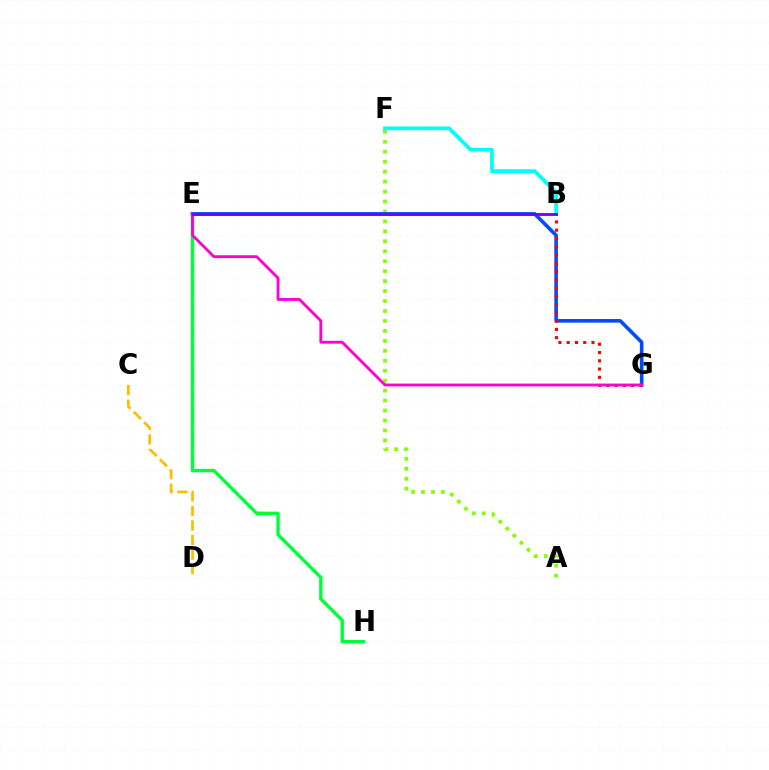{('C', 'D'): [{'color': '#ffbd00', 'line_style': 'dashed', 'thickness': 1.98}], ('A', 'F'): [{'color': '#84ff00', 'line_style': 'dotted', 'thickness': 2.7}], ('E', 'H'): [{'color': '#00ff39', 'line_style': 'solid', 'thickness': 2.43}], ('B', 'F'): [{'color': '#00fff6', 'line_style': 'solid', 'thickness': 2.68}], ('E', 'G'): [{'color': '#004bff', 'line_style': 'solid', 'thickness': 2.6}, {'color': '#ff00cf', 'line_style': 'solid', 'thickness': 2.05}], ('B', 'G'): [{'color': '#ff0000', 'line_style': 'dotted', 'thickness': 2.25}], ('B', 'E'): [{'color': '#7200ff', 'line_style': 'solid', 'thickness': 2.02}]}